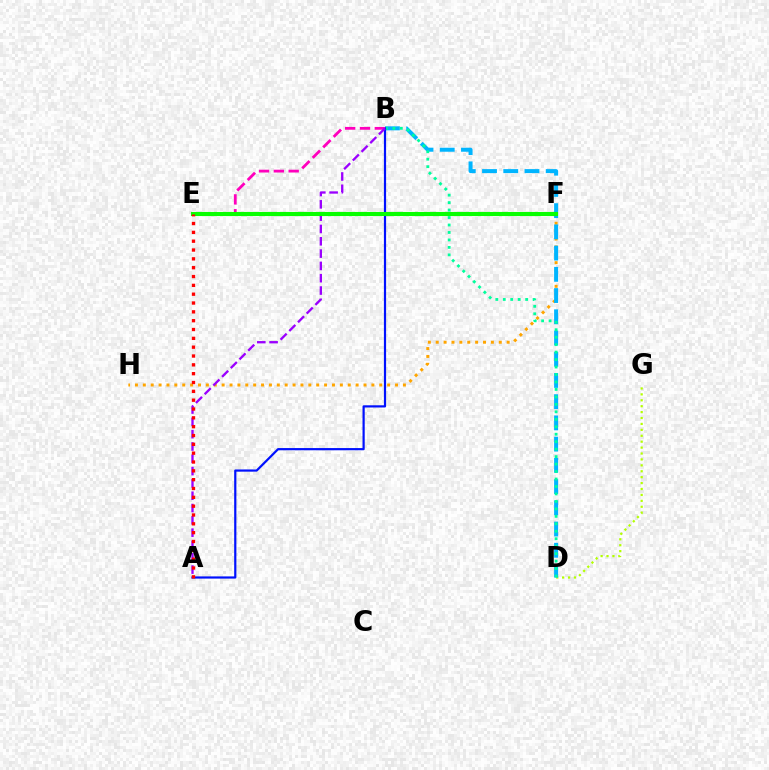{('D', 'G'): [{'color': '#b3ff00', 'line_style': 'dotted', 'thickness': 1.61}], ('F', 'H'): [{'color': '#ffa500', 'line_style': 'dotted', 'thickness': 2.14}], ('B', 'D'): [{'color': '#00b5ff', 'line_style': 'dashed', 'thickness': 2.88}, {'color': '#00ff9d', 'line_style': 'dotted', 'thickness': 2.03}], ('A', 'B'): [{'color': '#0010ff', 'line_style': 'solid', 'thickness': 1.58}, {'color': '#9b00ff', 'line_style': 'dashed', 'thickness': 1.67}], ('B', 'E'): [{'color': '#ff00bd', 'line_style': 'dashed', 'thickness': 2.02}], ('E', 'F'): [{'color': '#08ff00', 'line_style': 'solid', 'thickness': 2.95}], ('A', 'E'): [{'color': '#ff0000', 'line_style': 'dotted', 'thickness': 2.4}]}